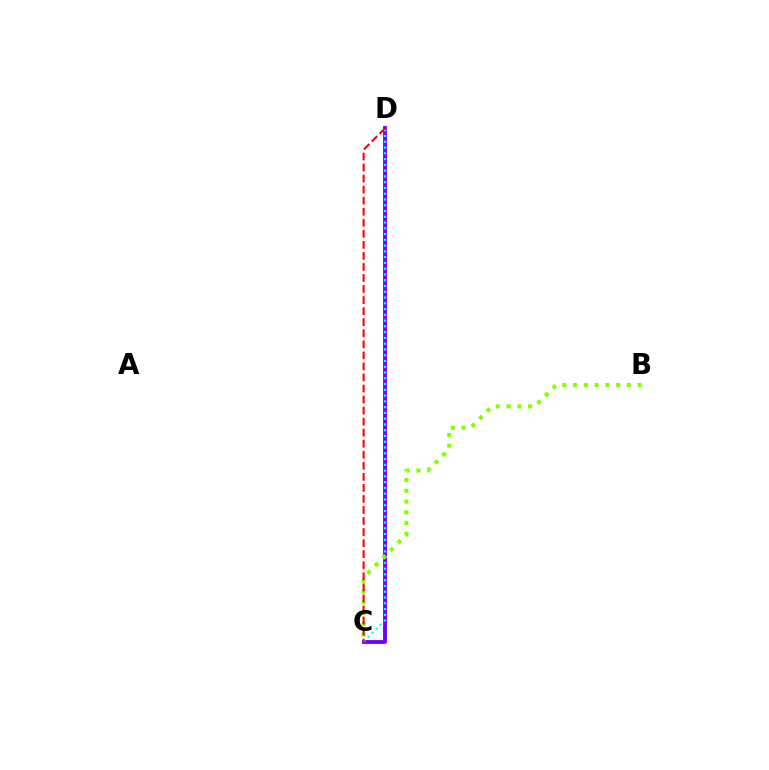{('C', 'D'): [{'color': '#7200ff', 'line_style': 'solid', 'thickness': 2.77}, {'color': '#00fff6', 'line_style': 'dotted', 'thickness': 1.57}, {'color': '#ff0000', 'line_style': 'dashed', 'thickness': 1.5}], ('B', 'C'): [{'color': '#84ff00', 'line_style': 'dotted', 'thickness': 2.93}]}